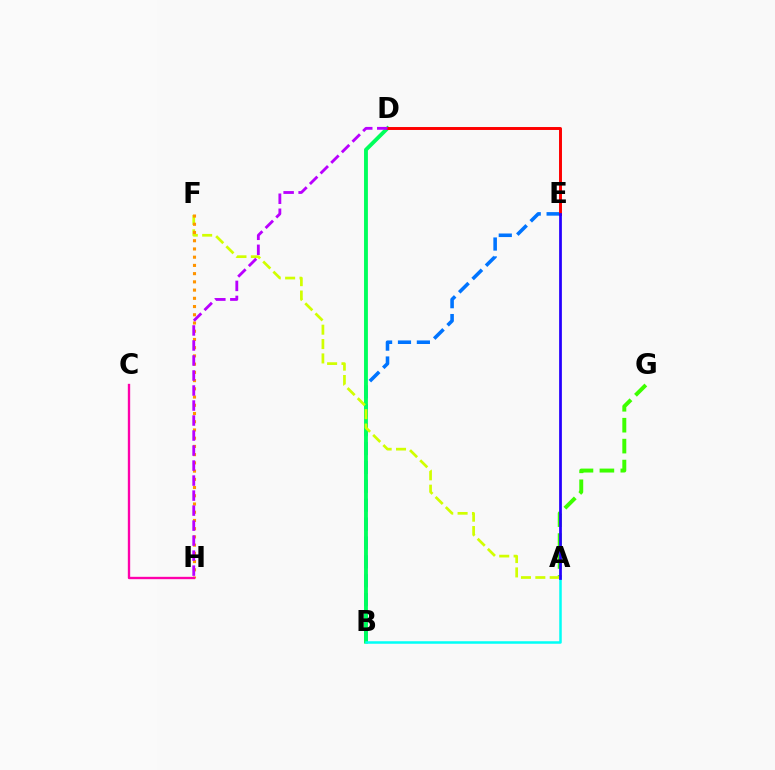{('B', 'E'): [{'color': '#0074ff', 'line_style': 'dashed', 'thickness': 2.57}], ('A', 'G'): [{'color': '#3dff00', 'line_style': 'dashed', 'thickness': 2.84}], ('B', 'D'): [{'color': '#00ff5c', 'line_style': 'solid', 'thickness': 2.78}], ('A', 'F'): [{'color': '#d1ff00', 'line_style': 'dashed', 'thickness': 1.95}], ('A', 'B'): [{'color': '#00fff6', 'line_style': 'solid', 'thickness': 1.81}], ('F', 'H'): [{'color': '#ff9400', 'line_style': 'dotted', 'thickness': 2.24}], ('D', 'E'): [{'color': '#ff0000', 'line_style': 'solid', 'thickness': 2.12}], ('A', 'E'): [{'color': '#2500ff', 'line_style': 'solid', 'thickness': 1.97}], ('C', 'H'): [{'color': '#ff00ac', 'line_style': 'solid', 'thickness': 1.7}], ('D', 'H'): [{'color': '#b900ff', 'line_style': 'dashed', 'thickness': 2.04}]}